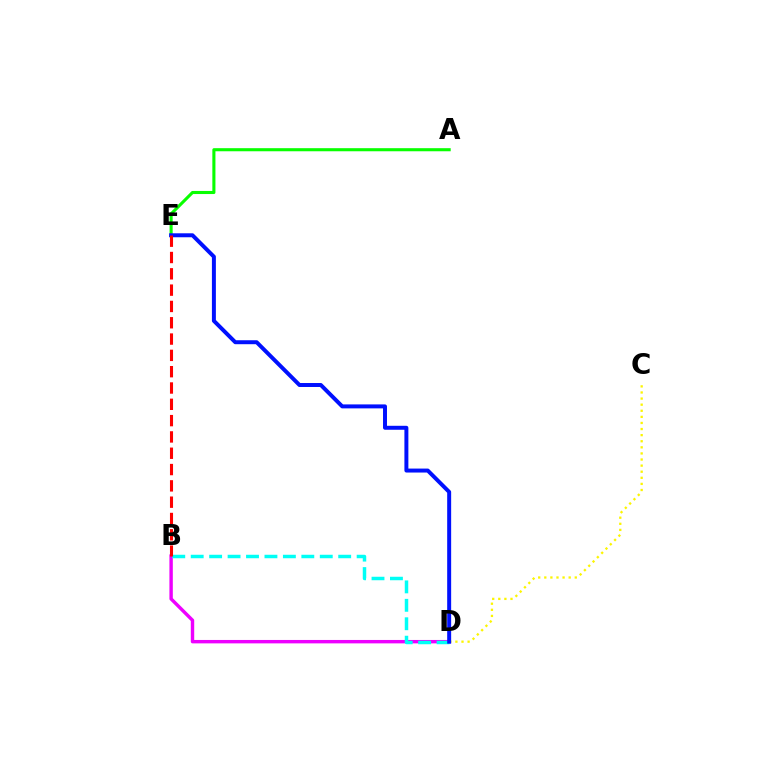{('B', 'D'): [{'color': '#ee00ff', 'line_style': 'solid', 'thickness': 2.46}, {'color': '#00fff6', 'line_style': 'dashed', 'thickness': 2.5}], ('A', 'E'): [{'color': '#08ff00', 'line_style': 'solid', 'thickness': 2.22}], ('C', 'D'): [{'color': '#fcf500', 'line_style': 'dotted', 'thickness': 1.66}], ('D', 'E'): [{'color': '#0010ff', 'line_style': 'solid', 'thickness': 2.86}], ('B', 'E'): [{'color': '#ff0000', 'line_style': 'dashed', 'thickness': 2.22}]}